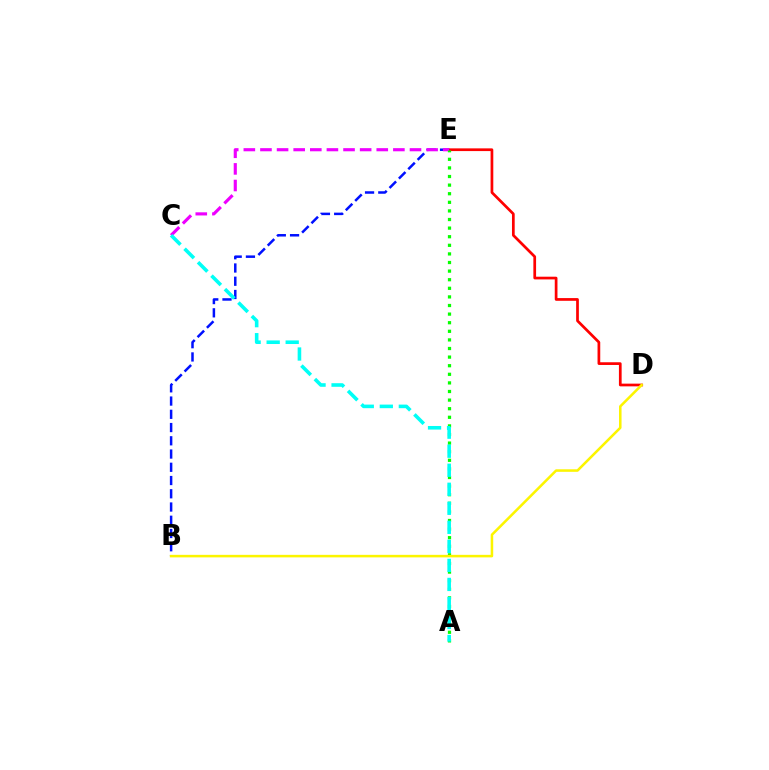{('D', 'E'): [{'color': '#ff0000', 'line_style': 'solid', 'thickness': 1.96}], ('B', 'E'): [{'color': '#0010ff', 'line_style': 'dashed', 'thickness': 1.8}], ('C', 'E'): [{'color': '#ee00ff', 'line_style': 'dashed', 'thickness': 2.26}], ('A', 'E'): [{'color': '#08ff00', 'line_style': 'dotted', 'thickness': 2.34}], ('B', 'D'): [{'color': '#fcf500', 'line_style': 'solid', 'thickness': 1.83}], ('A', 'C'): [{'color': '#00fff6', 'line_style': 'dashed', 'thickness': 2.59}]}